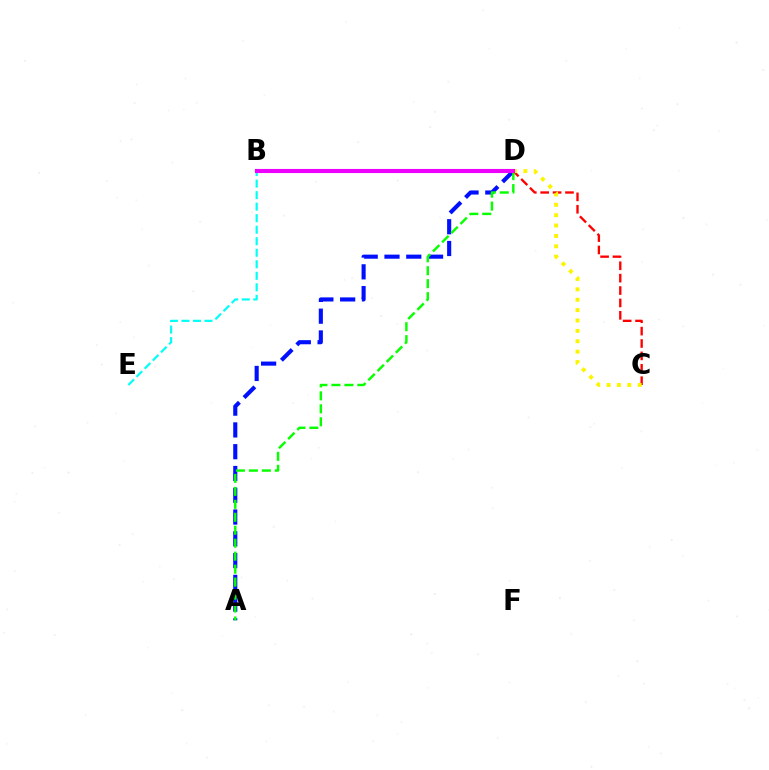{('A', 'D'): [{'color': '#0010ff', 'line_style': 'dashed', 'thickness': 2.96}, {'color': '#08ff00', 'line_style': 'dashed', 'thickness': 1.76}], ('C', 'D'): [{'color': '#ff0000', 'line_style': 'dashed', 'thickness': 1.68}, {'color': '#fcf500', 'line_style': 'dotted', 'thickness': 2.82}], ('B', 'E'): [{'color': '#00fff6', 'line_style': 'dashed', 'thickness': 1.57}], ('B', 'D'): [{'color': '#ee00ff', 'line_style': 'solid', 'thickness': 2.95}]}